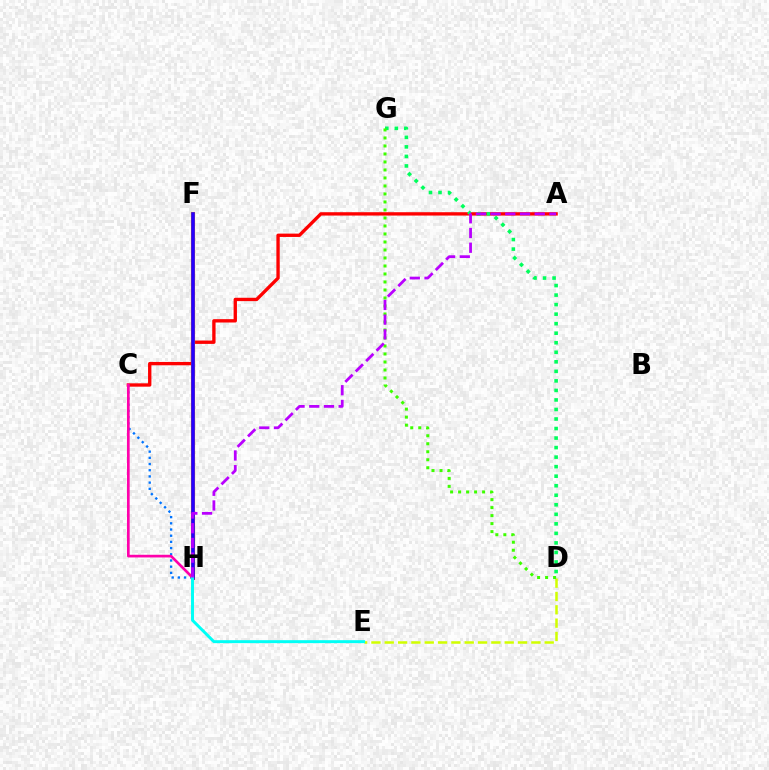{('A', 'C'): [{'color': '#ff0000', 'line_style': 'solid', 'thickness': 2.41}], ('C', 'H'): [{'color': '#0074ff', 'line_style': 'dotted', 'thickness': 1.68}, {'color': '#ff00ac', 'line_style': 'solid', 'thickness': 1.92}], ('D', 'G'): [{'color': '#00ff5c', 'line_style': 'dotted', 'thickness': 2.59}, {'color': '#3dff00', 'line_style': 'dotted', 'thickness': 2.17}], ('F', 'H'): [{'color': '#ff9400', 'line_style': 'solid', 'thickness': 2.99}, {'color': '#2500ff', 'line_style': 'solid', 'thickness': 2.61}], ('D', 'E'): [{'color': '#d1ff00', 'line_style': 'dashed', 'thickness': 1.81}], ('E', 'H'): [{'color': '#00fff6', 'line_style': 'solid', 'thickness': 2.13}], ('A', 'H'): [{'color': '#b900ff', 'line_style': 'dashed', 'thickness': 2.0}]}